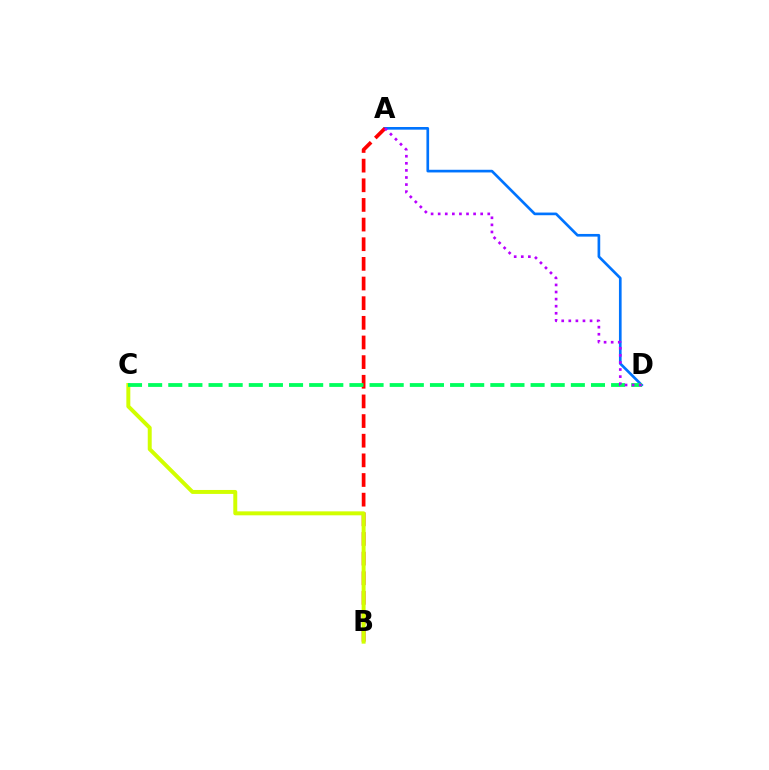{('A', 'D'): [{'color': '#0074ff', 'line_style': 'solid', 'thickness': 1.92}, {'color': '#b900ff', 'line_style': 'dotted', 'thickness': 1.92}], ('A', 'B'): [{'color': '#ff0000', 'line_style': 'dashed', 'thickness': 2.67}], ('B', 'C'): [{'color': '#d1ff00', 'line_style': 'solid', 'thickness': 2.85}], ('C', 'D'): [{'color': '#00ff5c', 'line_style': 'dashed', 'thickness': 2.73}]}